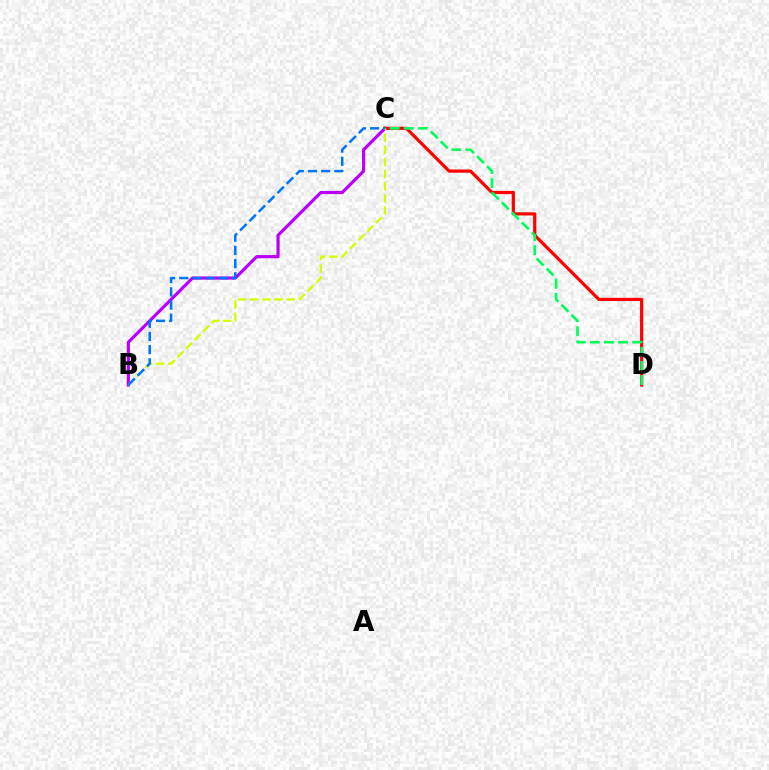{('B', 'C'): [{'color': '#b900ff', 'line_style': 'solid', 'thickness': 2.29}, {'color': '#d1ff00', 'line_style': 'dashed', 'thickness': 1.65}, {'color': '#0074ff', 'line_style': 'dashed', 'thickness': 1.79}], ('C', 'D'): [{'color': '#ff0000', 'line_style': 'solid', 'thickness': 2.3}, {'color': '#00ff5c', 'line_style': 'dashed', 'thickness': 1.92}]}